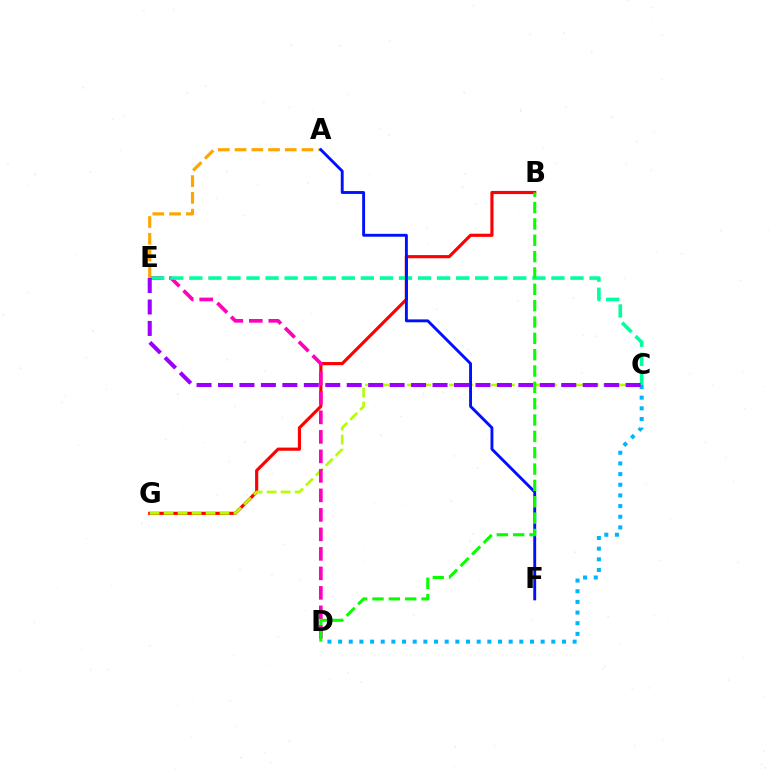{('B', 'G'): [{'color': '#ff0000', 'line_style': 'solid', 'thickness': 2.27}], ('C', 'G'): [{'color': '#b3ff00', 'line_style': 'dashed', 'thickness': 1.9}], ('D', 'E'): [{'color': '#ff00bd', 'line_style': 'dashed', 'thickness': 2.65}], ('C', 'D'): [{'color': '#00b5ff', 'line_style': 'dotted', 'thickness': 2.9}], ('A', 'E'): [{'color': '#ffa500', 'line_style': 'dashed', 'thickness': 2.27}], ('C', 'E'): [{'color': '#00ff9d', 'line_style': 'dashed', 'thickness': 2.59}, {'color': '#9b00ff', 'line_style': 'dashed', 'thickness': 2.91}], ('A', 'F'): [{'color': '#0010ff', 'line_style': 'solid', 'thickness': 2.07}], ('B', 'D'): [{'color': '#08ff00', 'line_style': 'dashed', 'thickness': 2.22}]}